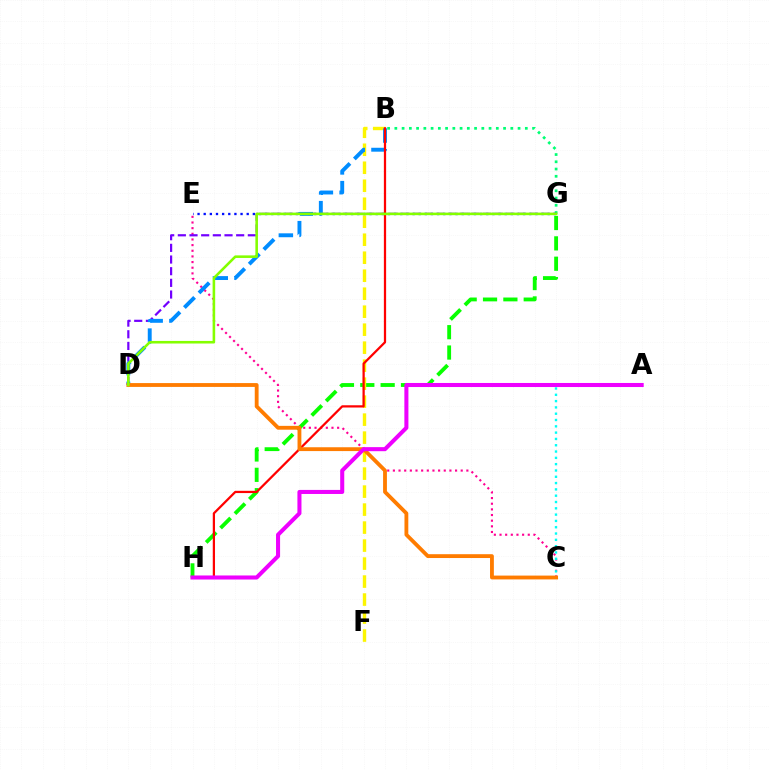{('B', 'G'): [{'color': '#00ff74', 'line_style': 'dotted', 'thickness': 1.97}], ('C', 'E'): [{'color': '#ff0094', 'line_style': 'dotted', 'thickness': 1.54}], ('G', 'H'): [{'color': '#08ff00', 'line_style': 'dashed', 'thickness': 2.77}], ('B', 'F'): [{'color': '#fcf500', 'line_style': 'dashed', 'thickness': 2.44}], ('D', 'G'): [{'color': '#7200ff', 'line_style': 'dashed', 'thickness': 1.58}, {'color': '#84ff00', 'line_style': 'solid', 'thickness': 1.86}], ('E', 'G'): [{'color': '#0010ff', 'line_style': 'dotted', 'thickness': 1.67}], ('A', 'C'): [{'color': '#00fff6', 'line_style': 'dotted', 'thickness': 1.71}], ('B', 'D'): [{'color': '#008cff', 'line_style': 'dashed', 'thickness': 2.81}], ('B', 'H'): [{'color': '#ff0000', 'line_style': 'solid', 'thickness': 1.62}], ('C', 'D'): [{'color': '#ff7c00', 'line_style': 'solid', 'thickness': 2.76}], ('A', 'H'): [{'color': '#ee00ff', 'line_style': 'solid', 'thickness': 2.92}]}